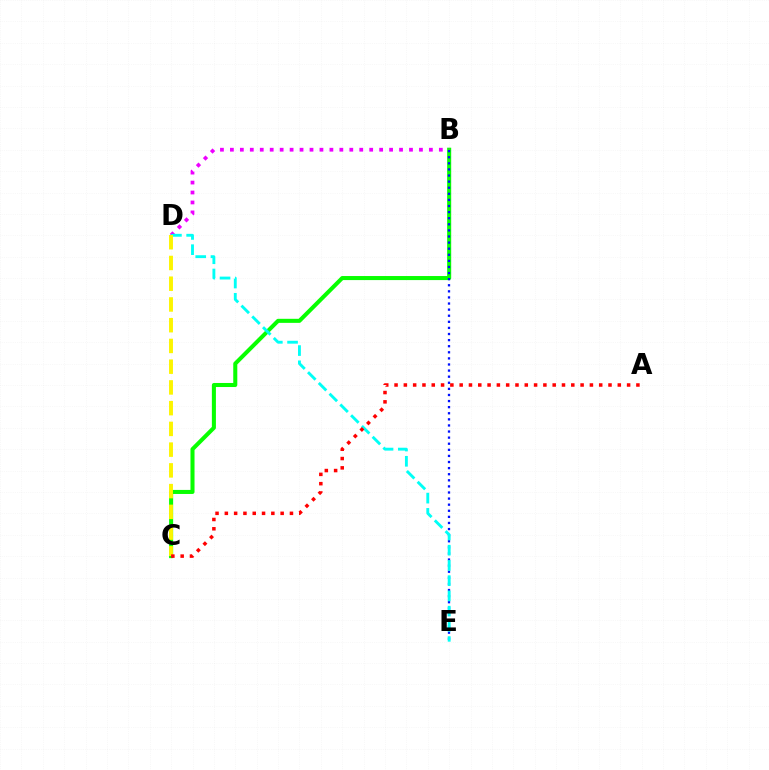{('B', 'C'): [{'color': '#08ff00', 'line_style': 'solid', 'thickness': 2.92}], ('B', 'D'): [{'color': '#ee00ff', 'line_style': 'dotted', 'thickness': 2.7}], ('B', 'E'): [{'color': '#0010ff', 'line_style': 'dotted', 'thickness': 1.66}], ('D', 'E'): [{'color': '#00fff6', 'line_style': 'dashed', 'thickness': 2.07}], ('C', 'D'): [{'color': '#fcf500', 'line_style': 'dashed', 'thickness': 2.82}], ('A', 'C'): [{'color': '#ff0000', 'line_style': 'dotted', 'thickness': 2.53}]}